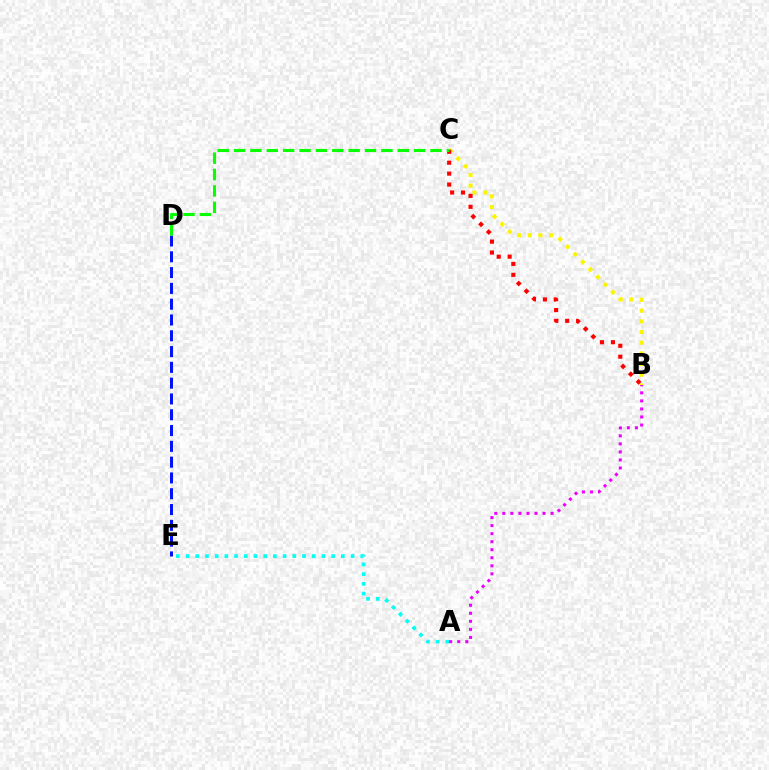{('B', 'C'): [{'color': '#fcf500', 'line_style': 'dotted', 'thickness': 2.91}, {'color': '#ff0000', 'line_style': 'dotted', 'thickness': 2.97}], ('D', 'E'): [{'color': '#0010ff', 'line_style': 'dashed', 'thickness': 2.15}], ('C', 'D'): [{'color': '#08ff00', 'line_style': 'dashed', 'thickness': 2.22}], ('A', 'E'): [{'color': '#00fff6', 'line_style': 'dotted', 'thickness': 2.64}], ('A', 'B'): [{'color': '#ee00ff', 'line_style': 'dotted', 'thickness': 2.19}]}